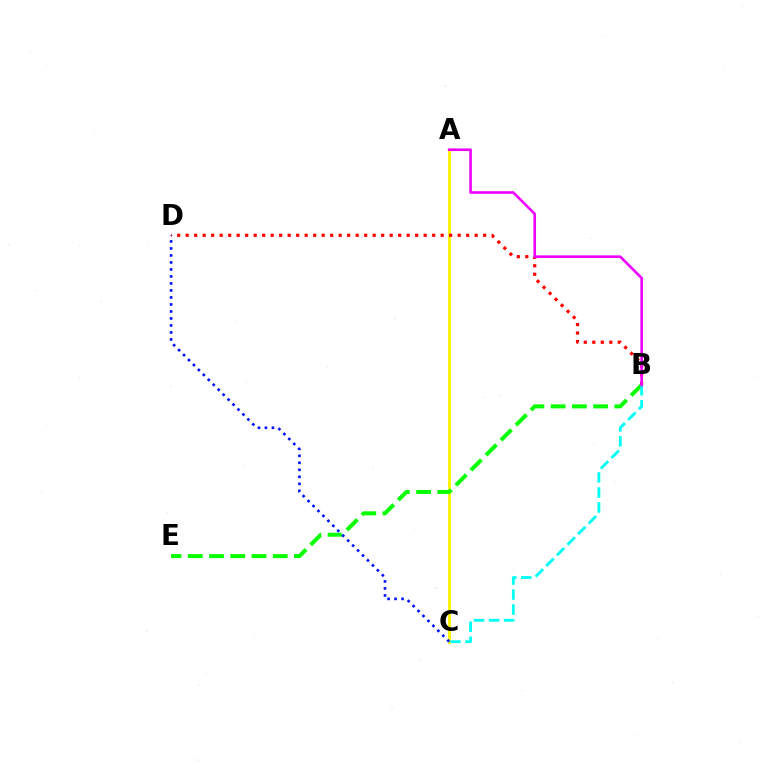{('A', 'C'): [{'color': '#fcf500', 'line_style': 'solid', 'thickness': 2.04}], ('B', 'E'): [{'color': '#08ff00', 'line_style': 'dashed', 'thickness': 2.89}], ('B', 'C'): [{'color': '#00fff6', 'line_style': 'dashed', 'thickness': 2.04}], ('B', 'D'): [{'color': '#ff0000', 'line_style': 'dotted', 'thickness': 2.31}], ('C', 'D'): [{'color': '#0010ff', 'line_style': 'dotted', 'thickness': 1.9}], ('A', 'B'): [{'color': '#ee00ff', 'line_style': 'solid', 'thickness': 1.89}]}